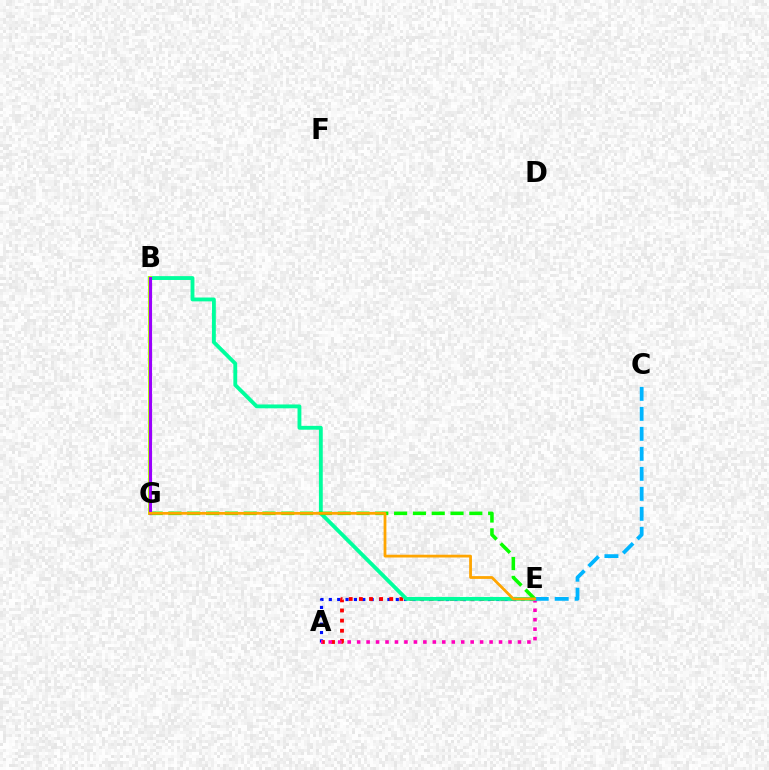{('A', 'E'): [{'color': '#0010ff', 'line_style': 'dotted', 'thickness': 2.27}, {'color': '#ff0000', 'line_style': 'dotted', 'thickness': 2.75}, {'color': '#ff00bd', 'line_style': 'dotted', 'thickness': 2.57}], ('B', 'E'): [{'color': '#00ff9d', 'line_style': 'solid', 'thickness': 2.77}], ('C', 'E'): [{'color': '#00b5ff', 'line_style': 'dashed', 'thickness': 2.72}], ('E', 'G'): [{'color': '#08ff00', 'line_style': 'dashed', 'thickness': 2.55}, {'color': '#ffa500', 'line_style': 'solid', 'thickness': 2.0}], ('B', 'G'): [{'color': '#b3ff00', 'line_style': 'solid', 'thickness': 2.84}, {'color': '#9b00ff', 'line_style': 'solid', 'thickness': 2.25}]}